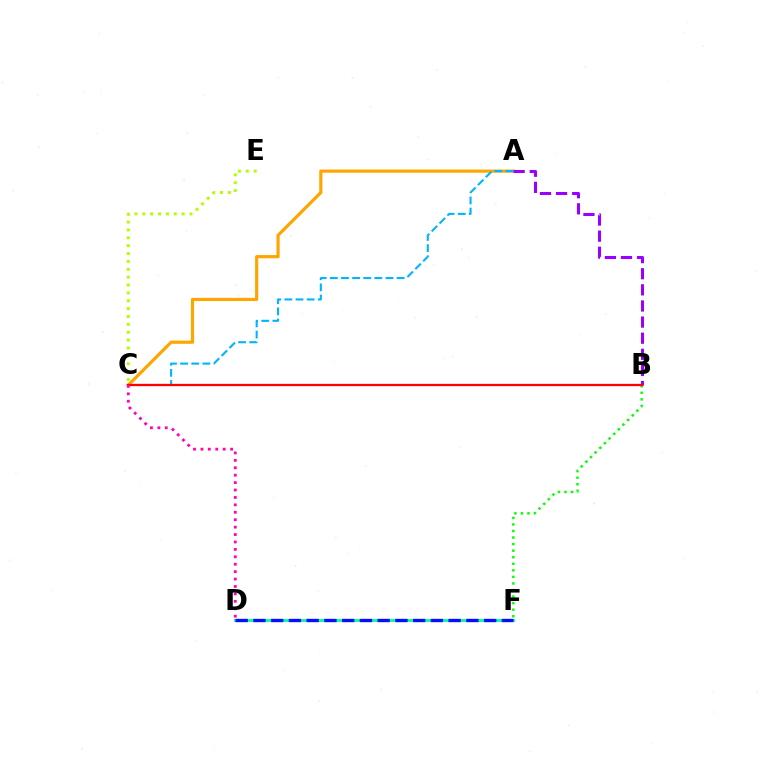{('D', 'F'): [{'color': '#00ff9d', 'line_style': 'solid', 'thickness': 2.06}, {'color': '#0010ff', 'line_style': 'dashed', 'thickness': 2.41}], ('A', 'C'): [{'color': '#ffa500', 'line_style': 'solid', 'thickness': 2.29}, {'color': '#00b5ff', 'line_style': 'dashed', 'thickness': 1.51}], ('A', 'B'): [{'color': '#9b00ff', 'line_style': 'dashed', 'thickness': 2.19}], ('B', 'F'): [{'color': '#08ff00', 'line_style': 'dotted', 'thickness': 1.78}], ('B', 'C'): [{'color': '#ff0000', 'line_style': 'solid', 'thickness': 1.64}], ('C', 'D'): [{'color': '#ff00bd', 'line_style': 'dotted', 'thickness': 2.02}], ('C', 'E'): [{'color': '#b3ff00', 'line_style': 'dotted', 'thickness': 2.14}]}